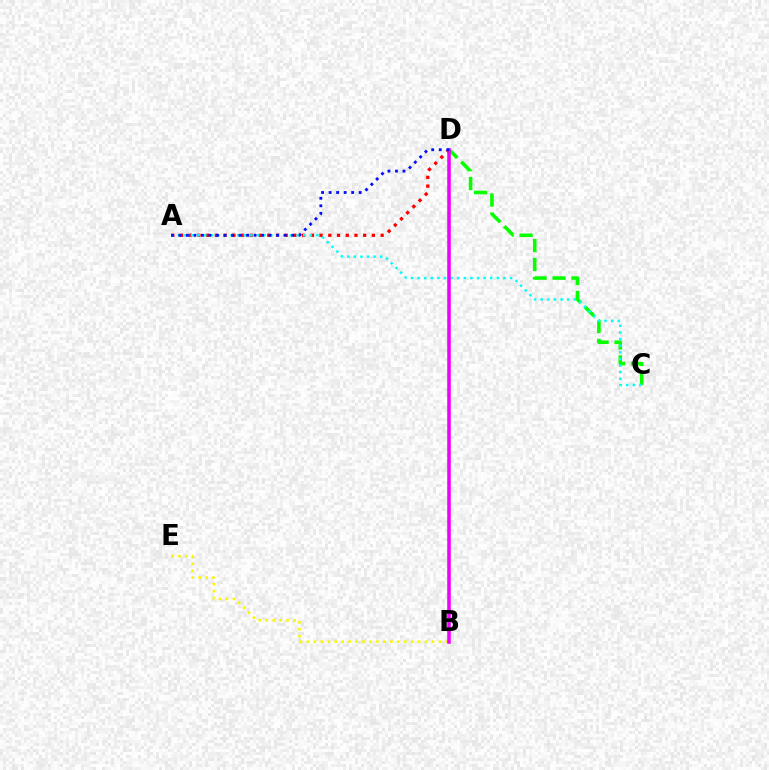{('B', 'E'): [{'color': '#fcf500', 'line_style': 'dotted', 'thickness': 1.89}], ('C', 'D'): [{'color': '#08ff00', 'line_style': 'dashed', 'thickness': 2.57}], ('A', 'D'): [{'color': '#ff0000', 'line_style': 'dotted', 'thickness': 2.37}, {'color': '#0010ff', 'line_style': 'dotted', 'thickness': 2.04}], ('A', 'C'): [{'color': '#00fff6', 'line_style': 'dotted', 'thickness': 1.79}], ('B', 'D'): [{'color': '#ee00ff', 'line_style': 'solid', 'thickness': 2.55}]}